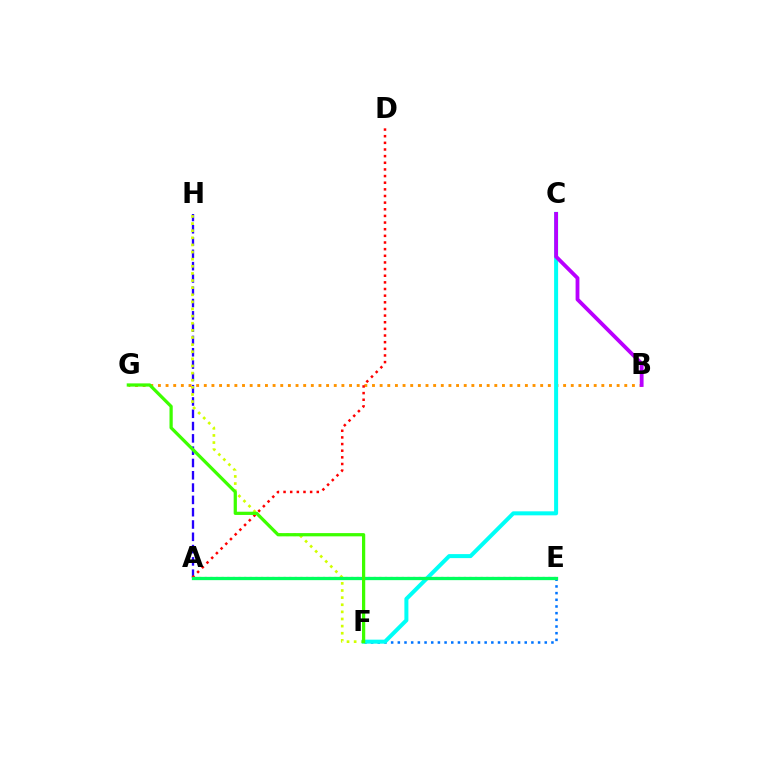{('E', 'F'): [{'color': '#0074ff', 'line_style': 'dotted', 'thickness': 1.81}], ('A', 'H'): [{'color': '#2500ff', 'line_style': 'dashed', 'thickness': 1.67}], ('F', 'H'): [{'color': '#d1ff00', 'line_style': 'dotted', 'thickness': 1.93}], ('B', 'G'): [{'color': '#ff9400', 'line_style': 'dotted', 'thickness': 2.08}], ('A', 'E'): [{'color': '#ff00ac', 'line_style': 'dotted', 'thickness': 1.53}, {'color': '#00ff5c', 'line_style': 'solid', 'thickness': 2.37}], ('C', 'F'): [{'color': '#00fff6', 'line_style': 'solid', 'thickness': 2.88}], ('B', 'C'): [{'color': '#b900ff', 'line_style': 'solid', 'thickness': 2.74}], ('A', 'D'): [{'color': '#ff0000', 'line_style': 'dotted', 'thickness': 1.81}], ('F', 'G'): [{'color': '#3dff00', 'line_style': 'solid', 'thickness': 2.33}]}